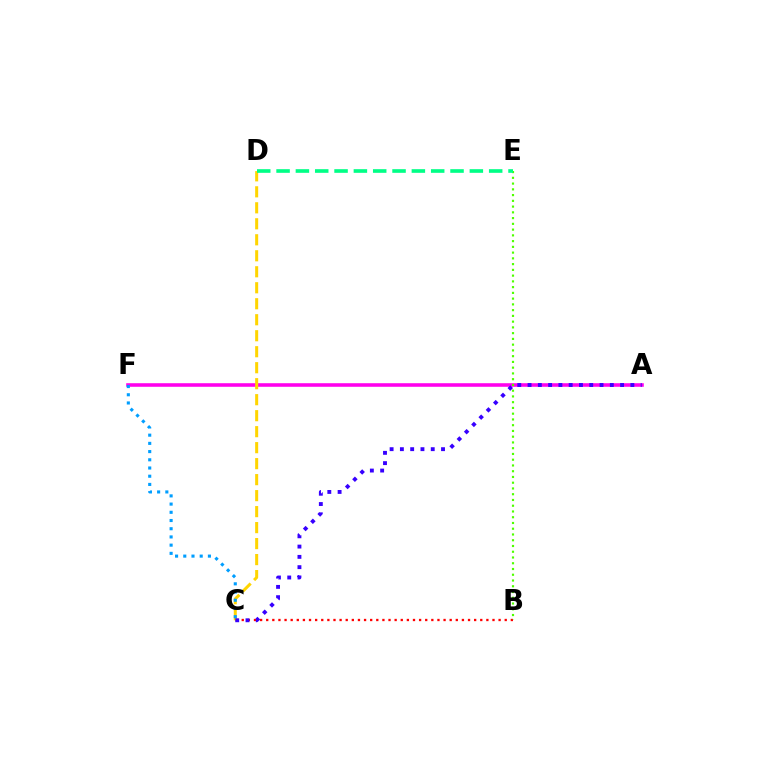{('B', 'C'): [{'color': '#ff0000', 'line_style': 'dotted', 'thickness': 1.66}], ('A', 'F'): [{'color': '#ff00ed', 'line_style': 'solid', 'thickness': 2.57}], ('B', 'E'): [{'color': '#4fff00', 'line_style': 'dotted', 'thickness': 1.56}], ('C', 'D'): [{'color': '#ffd500', 'line_style': 'dashed', 'thickness': 2.17}], ('C', 'F'): [{'color': '#009eff', 'line_style': 'dotted', 'thickness': 2.23}], ('A', 'C'): [{'color': '#3700ff', 'line_style': 'dotted', 'thickness': 2.79}], ('D', 'E'): [{'color': '#00ff86', 'line_style': 'dashed', 'thickness': 2.63}]}